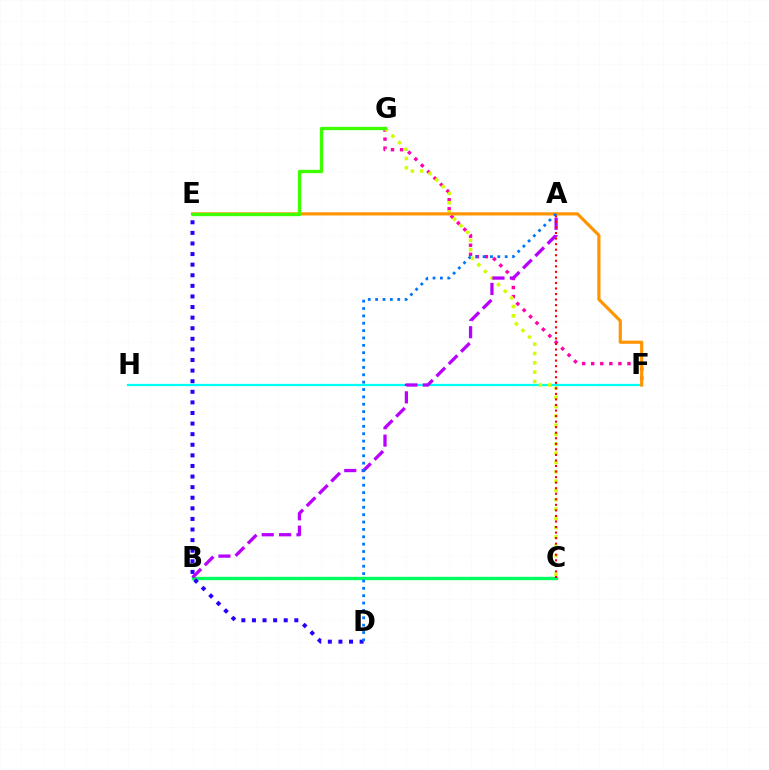{('B', 'C'): [{'color': '#00ff5c', 'line_style': 'solid', 'thickness': 2.42}], ('F', 'H'): [{'color': '#00fff6', 'line_style': 'solid', 'thickness': 1.62}], ('D', 'E'): [{'color': '#2500ff', 'line_style': 'dotted', 'thickness': 2.88}], ('F', 'G'): [{'color': '#ff00ac', 'line_style': 'dotted', 'thickness': 2.46}], ('C', 'G'): [{'color': '#d1ff00', 'line_style': 'dotted', 'thickness': 2.53}], ('A', 'B'): [{'color': '#b900ff', 'line_style': 'dashed', 'thickness': 2.36}], ('E', 'F'): [{'color': '#ff9400', 'line_style': 'solid', 'thickness': 2.27}], ('A', 'D'): [{'color': '#0074ff', 'line_style': 'dotted', 'thickness': 2.0}], ('A', 'C'): [{'color': '#ff0000', 'line_style': 'dotted', 'thickness': 1.51}], ('E', 'G'): [{'color': '#3dff00', 'line_style': 'solid', 'thickness': 2.39}]}